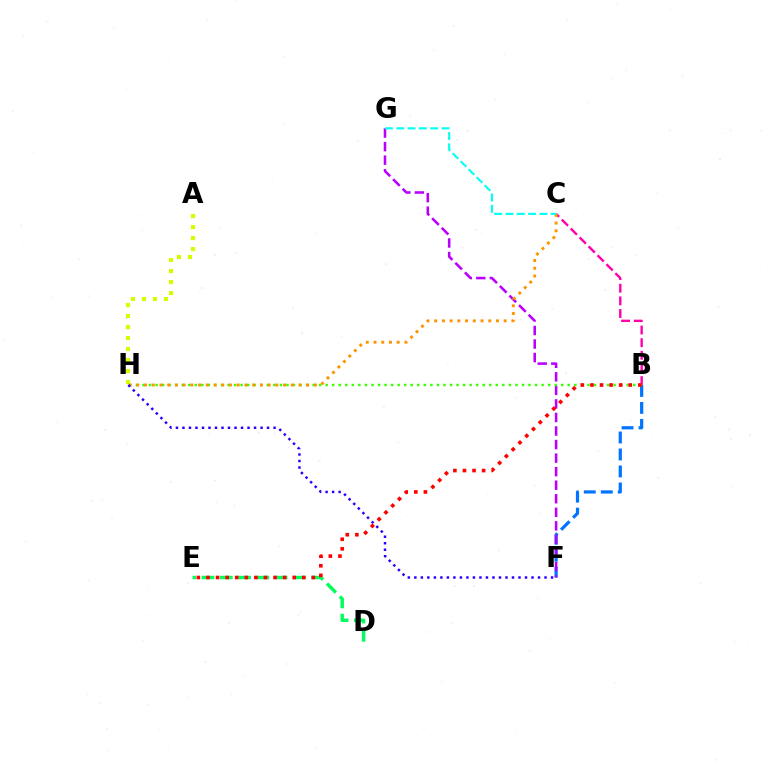{('A', 'H'): [{'color': '#d1ff00', 'line_style': 'dotted', 'thickness': 2.99}], ('B', 'F'): [{'color': '#0074ff', 'line_style': 'dashed', 'thickness': 2.31}], ('D', 'E'): [{'color': '#00ff5c', 'line_style': 'dashed', 'thickness': 2.48}], ('F', 'G'): [{'color': '#b900ff', 'line_style': 'dashed', 'thickness': 1.84}], ('B', 'C'): [{'color': '#ff00ac', 'line_style': 'dashed', 'thickness': 1.72}], ('B', 'H'): [{'color': '#3dff00', 'line_style': 'dotted', 'thickness': 1.78}], ('C', 'H'): [{'color': '#ff9400', 'line_style': 'dotted', 'thickness': 2.1}], ('F', 'H'): [{'color': '#2500ff', 'line_style': 'dotted', 'thickness': 1.77}], ('B', 'E'): [{'color': '#ff0000', 'line_style': 'dotted', 'thickness': 2.6}], ('C', 'G'): [{'color': '#00fff6', 'line_style': 'dashed', 'thickness': 1.54}]}